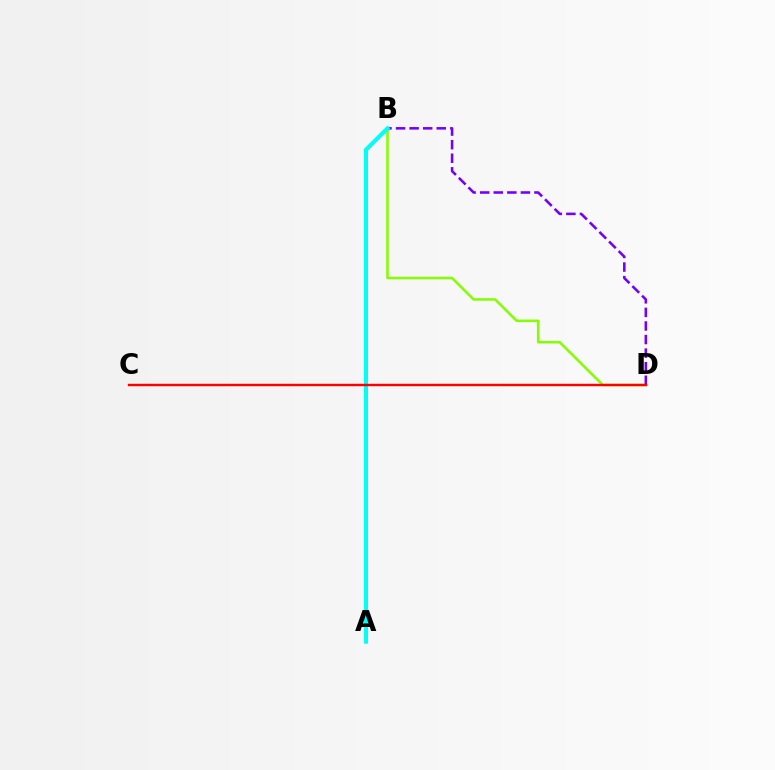{('B', 'D'): [{'color': '#84ff00', 'line_style': 'solid', 'thickness': 1.83}, {'color': '#7200ff', 'line_style': 'dashed', 'thickness': 1.84}], ('A', 'B'): [{'color': '#00fff6', 'line_style': 'solid', 'thickness': 2.9}], ('C', 'D'): [{'color': '#ff0000', 'line_style': 'solid', 'thickness': 1.74}]}